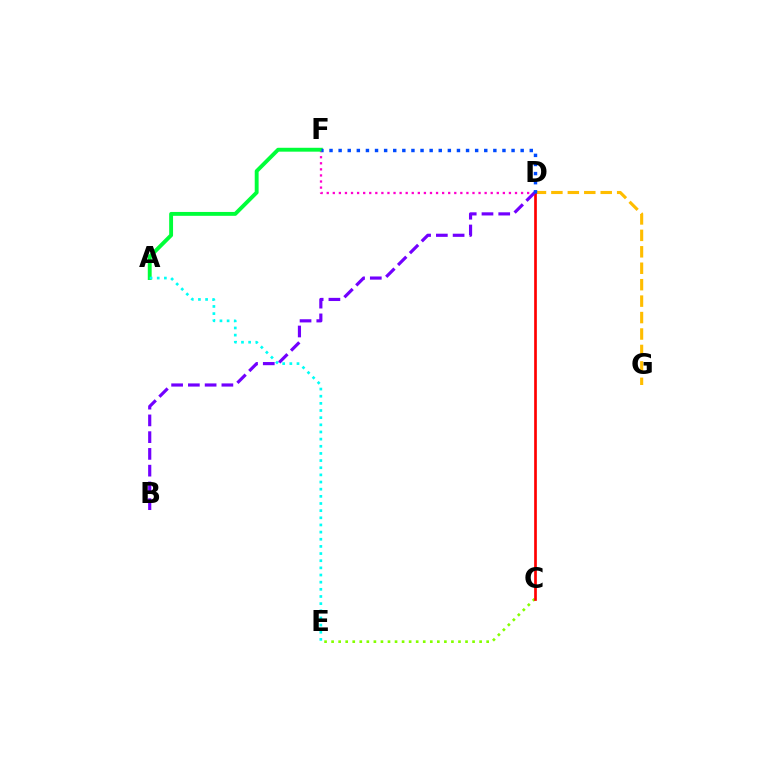{('D', 'G'): [{'color': '#ffbd00', 'line_style': 'dashed', 'thickness': 2.23}], ('C', 'E'): [{'color': '#84ff00', 'line_style': 'dotted', 'thickness': 1.92}], ('D', 'F'): [{'color': '#ff00cf', 'line_style': 'dotted', 'thickness': 1.65}, {'color': '#004bff', 'line_style': 'dotted', 'thickness': 2.47}], ('A', 'F'): [{'color': '#00ff39', 'line_style': 'solid', 'thickness': 2.8}], ('C', 'D'): [{'color': '#ff0000', 'line_style': 'solid', 'thickness': 1.94}], ('A', 'E'): [{'color': '#00fff6', 'line_style': 'dotted', 'thickness': 1.94}], ('B', 'D'): [{'color': '#7200ff', 'line_style': 'dashed', 'thickness': 2.28}]}